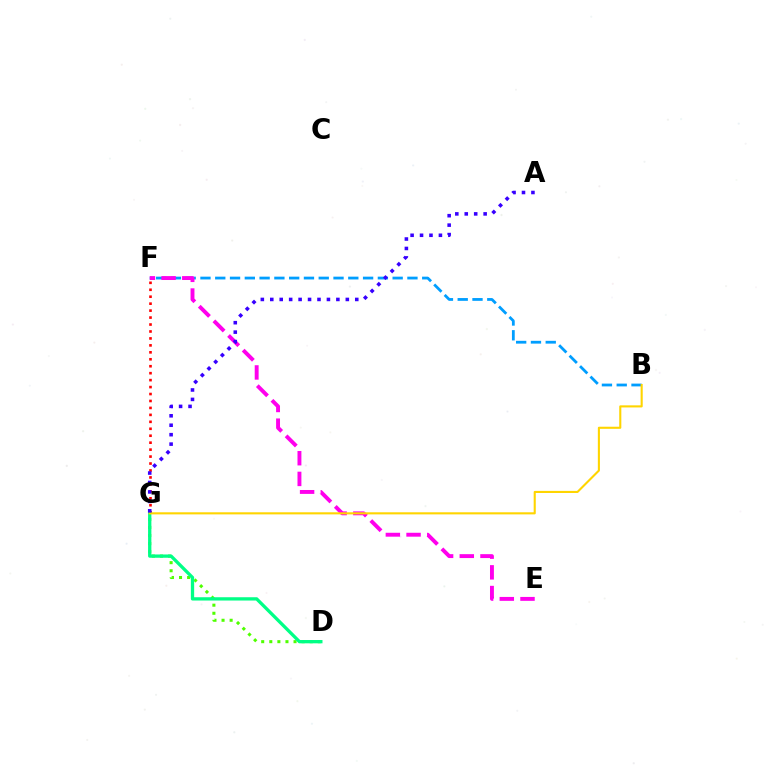{('B', 'F'): [{'color': '#009eff', 'line_style': 'dashed', 'thickness': 2.01}], ('D', 'G'): [{'color': '#4fff00', 'line_style': 'dotted', 'thickness': 2.2}, {'color': '#00ff86', 'line_style': 'solid', 'thickness': 2.38}], ('F', 'G'): [{'color': '#ff0000', 'line_style': 'dotted', 'thickness': 1.89}], ('E', 'F'): [{'color': '#ff00ed', 'line_style': 'dashed', 'thickness': 2.81}], ('B', 'G'): [{'color': '#ffd500', 'line_style': 'solid', 'thickness': 1.51}], ('A', 'G'): [{'color': '#3700ff', 'line_style': 'dotted', 'thickness': 2.57}]}